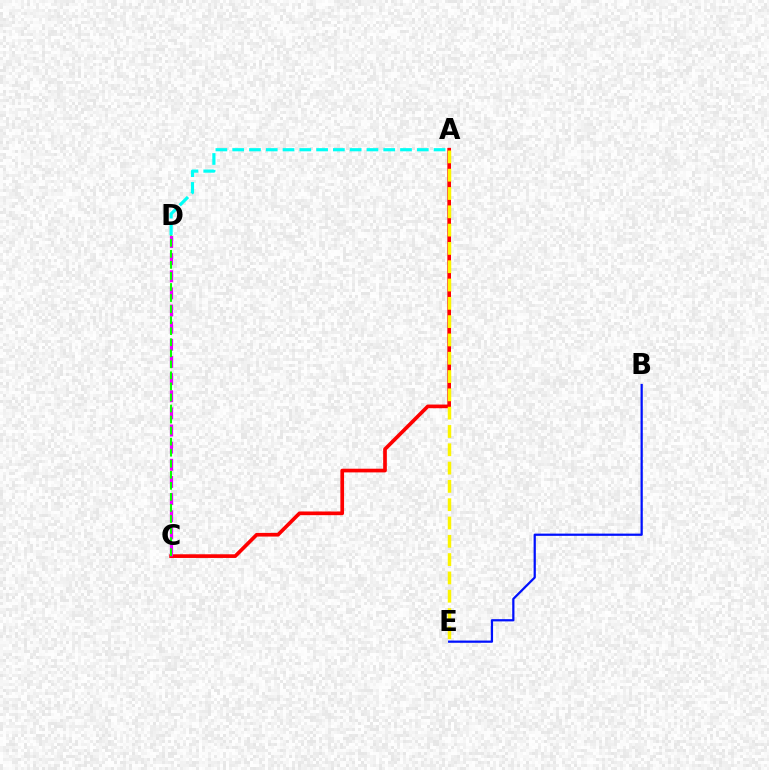{('A', 'C'): [{'color': '#ff0000', 'line_style': 'solid', 'thickness': 2.65}], ('B', 'E'): [{'color': '#0010ff', 'line_style': 'solid', 'thickness': 1.61}], ('A', 'D'): [{'color': '#00fff6', 'line_style': 'dashed', 'thickness': 2.28}], ('C', 'D'): [{'color': '#ee00ff', 'line_style': 'dashed', 'thickness': 2.33}, {'color': '#08ff00', 'line_style': 'dashed', 'thickness': 1.5}], ('A', 'E'): [{'color': '#fcf500', 'line_style': 'dashed', 'thickness': 2.49}]}